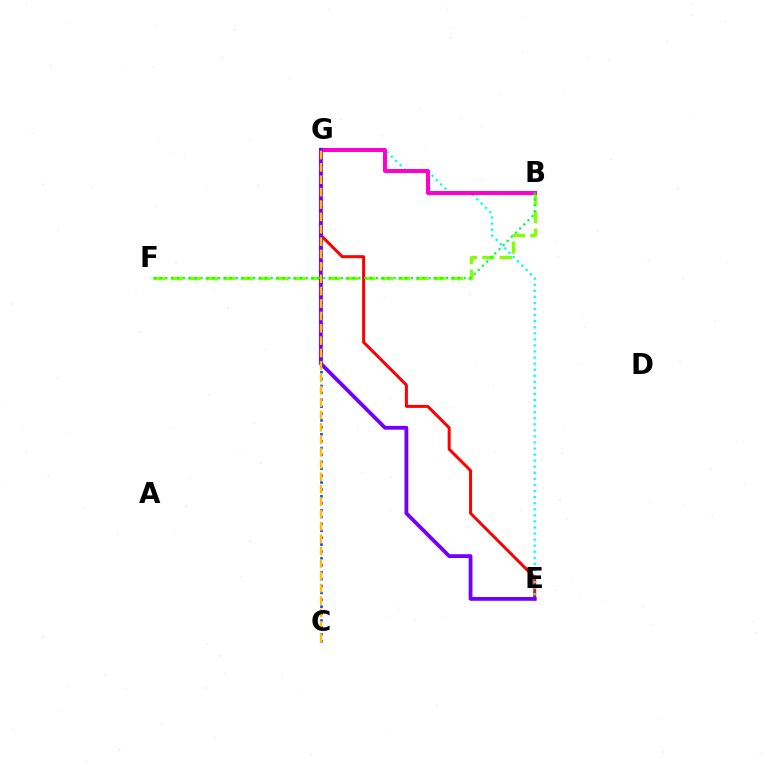{('B', 'F'): [{'color': '#84ff00', 'line_style': 'dashed', 'thickness': 2.38}, {'color': '#00ff39', 'line_style': 'dotted', 'thickness': 1.59}], ('E', 'G'): [{'color': '#ff0000', 'line_style': 'solid', 'thickness': 2.15}, {'color': '#00fff6', 'line_style': 'dotted', 'thickness': 1.65}, {'color': '#7200ff', 'line_style': 'solid', 'thickness': 2.73}], ('B', 'G'): [{'color': '#ff00cf', 'line_style': 'solid', 'thickness': 2.87}], ('C', 'G'): [{'color': '#004bff', 'line_style': 'dotted', 'thickness': 1.87}, {'color': '#ffbd00', 'line_style': 'dashed', 'thickness': 1.68}]}